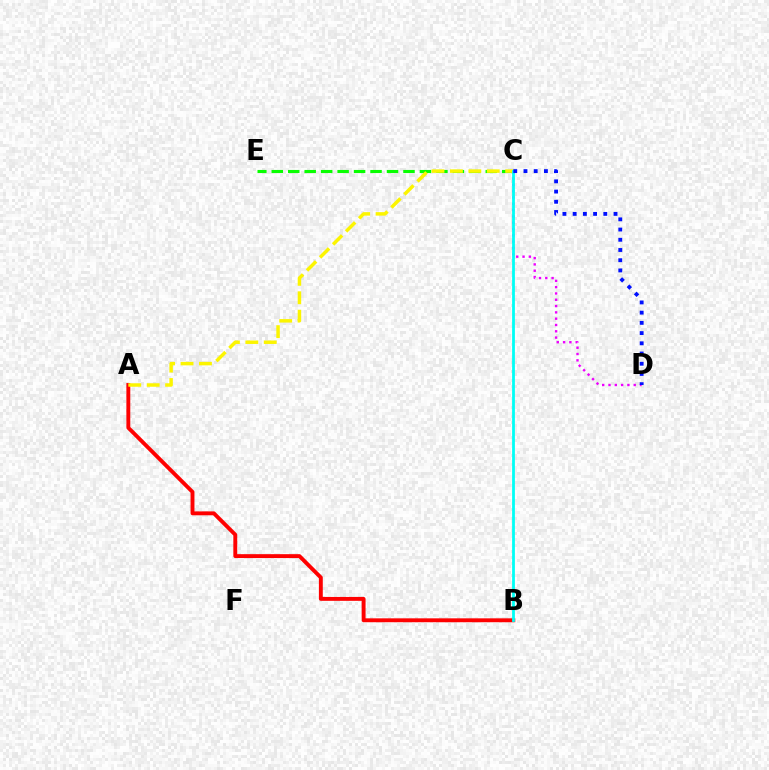{('A', 'B'): [{'color': '#ff0000', 'line_style': 'solid', 'thickness': 2.8}], ('C', 'E'): [{'color': '#08ff00', 'line_style': 'dashed', 'thickness': 2.24}], ('A', 'C'): [{'color': '#fcf500', 'line_style': 'dashed', 'thickness': 2.5}], ('C', 'D'): [{'color': '#ee00ff', 'line_style': 'dotted', 'thickness': 1.71}, {'color': '#0010ff', 'line_style': 'dotted', 'thickness': 2.78}], ('B', 'C'): [{'color': '#00fff6', 'line_style': 'solid', 'thickness': 2.0}]}